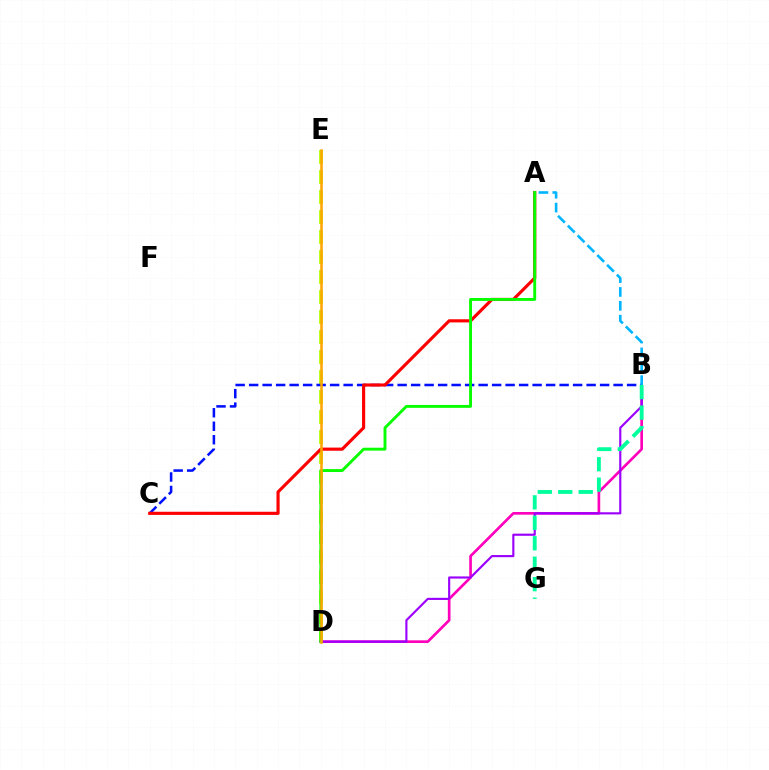{('D', 'E'): [{'color': '#b3ff00', 'line_style': 'dashed', 'thickness': 2.72}, {'color': '#ffa500', 'line_style': 'solid', 'thickness': 1.81}], ('B', 'D'): [{'color': '#ff00bd', 'line_style': 'solid', 'thickness': 1.93}, {'color': '#9b00ff', 'line_style': 'solid', 'thickness': 1.54}], ('B', 'C'): [{'color': '#0010ff', 'line_style': 'dashed', 'thickness': 1.83}], ('A', 'C'): [{'color': '#ff0000', 'line_style': 'solid', 'thickness': 2.27}], ('A', 'B'): [{'color': '#00b5ff', 'line_style': 'dashed', 'thickness': 1.88}], ('B', 'G'): [{'color': '#00ff9d', 'line_style': 'dashed', 'thickness': 2.78}], ('A', 'D'): [{'color': '#08ff00', 'line_style': 'solid', 'thickness': 2.08}]}